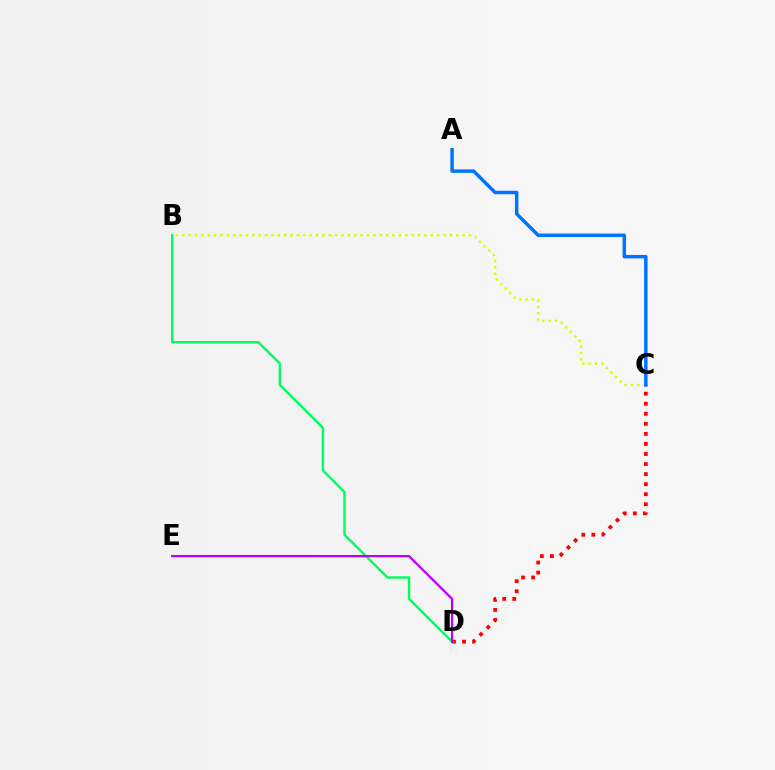{('B', 'C'): [{'color': '#d1ff00', 'line_style': 'dotted', 'thickness': 1.73}], ('A', 'C'): [{'color': '#0074ff', 'line_style': 'solid', 'thickness': 2.5}], ('C', 'D'): [{'color': '#ff0000', 'line_style': 'dotted', 'thickness': 2.73}], ('B', 'D'): [{'color': '#00ff5c', 'line_style': 'solid', 'thickness': 1.76}], ('D', 'E'): [{'color': '#b900ff', 'line_style': 'solid', 'thickness': 1.64}]}